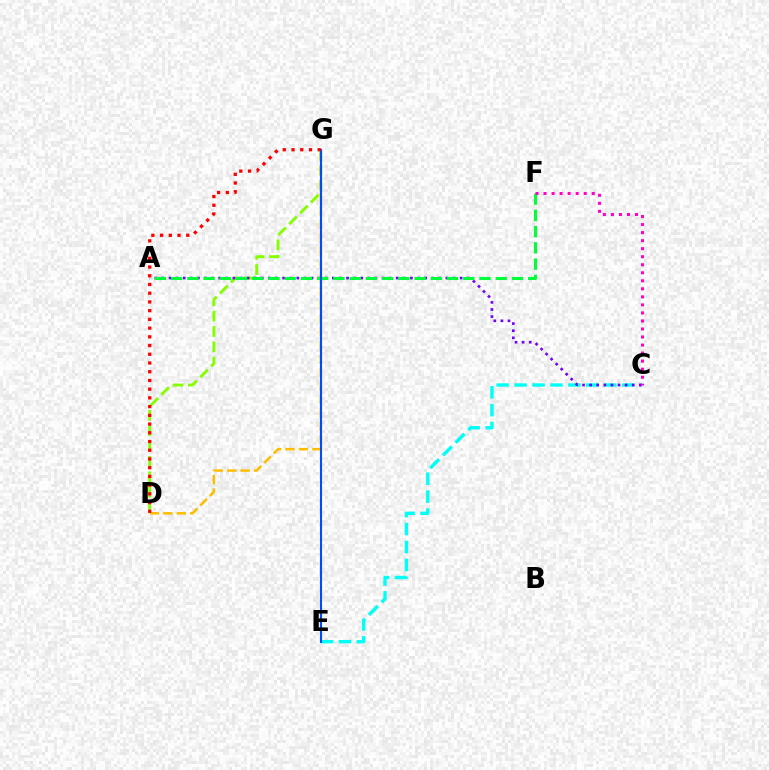{('D', 'G'): [{'color': '#84ff00', 'line_style': 'dashed', 'thickness': 2.09}, {'color': '#ffbd00', 'line_style': 'dashed', 'thickness': 1.83}, {'color': '#ff0000', 'line_style': 'dotted', 'thickness': 2.37}], ('C', 'E'): [{'color': '#00fff6', 'line_style': 'dashed', 'thickness': 2.44}], ('A', 'C'): [{'color': '#7200ff', 'line_style': 'dotted', 'thickness': 1.93}], ('A', 'F'): [{'color': '#00ff39', 'line_style': 'dashed', 'thickness': 2.2}], ('C', 'F'): [{'color': '#ff00cf', 'line_style': 'dotted', 'thickness': 2.18}], ('E', 'G'): [{'color': '#004bff', 'line_style': 'solid', 'thickness': 1.5}]}